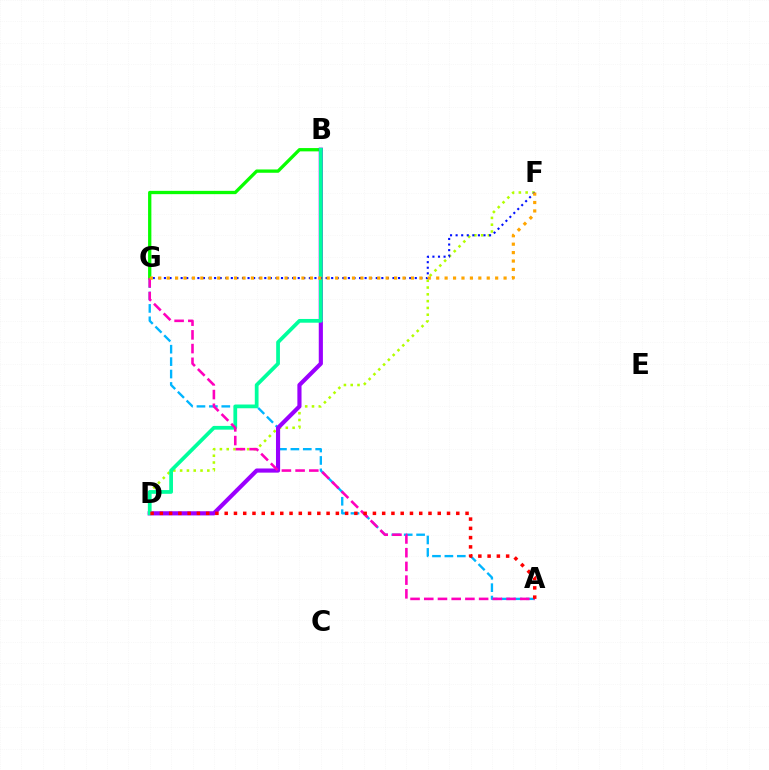{('B', 'G'): [{'color': '#08ff00', 'line_style': 'solid', 'thickness': 2.38}], ('A', 'G'): [{'color': '#00b5ff', 'line_style': 'dashed', 'thickness': 1.69}, {'color': '#ff00bd', 'line_style': 'dashed', 'thickness': 1.86}], ('D', 'F'): [{'color': '#b3ff00', 'line_style': 'dotted', 'thickness': 1.85}], ('B', 'D'): [{'color': '#9b00ff', 'line_style': 'solid', 'thickness': 2.99}, {'color': '#00ff9d', 'line_style': 'solid', 'thickness': 2.69}], ('F', 'G'): [{'color': '#0010ff', 'line_style': 'dotted', 'thickness': 1.51}, {'color': '#ffa500', 'line_style': 'dotted', 'thickness': 2.29}], ('A', 'D'): [{'color': '#ff0000', 'line_style': 'dotted', 'thickness': 2.52}]}